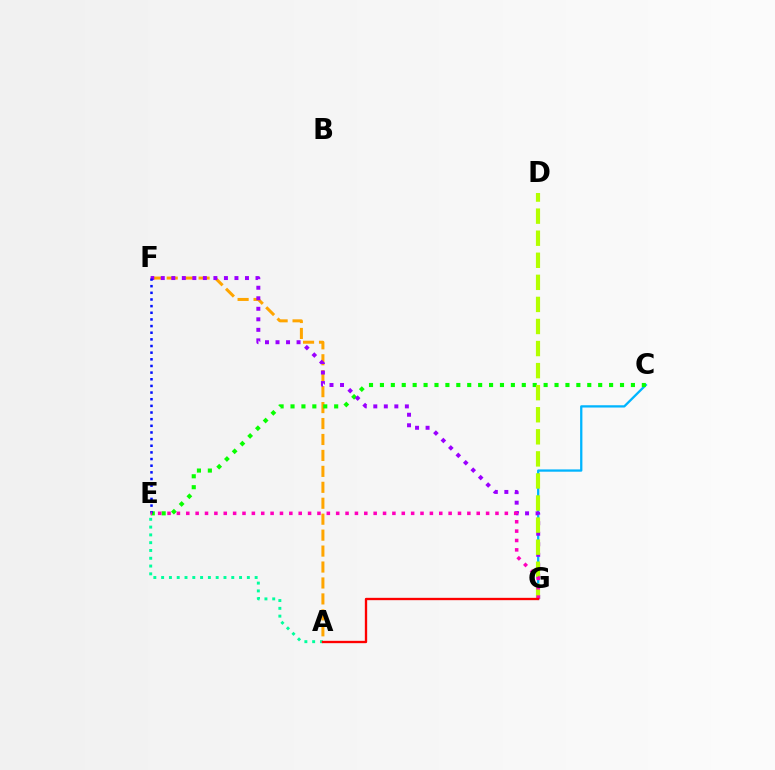{('A', 'E'): [{'color': '#00ff9d', 'line_style': 'dotted', 'thickness': 2.12}], ('A', 'F'): [{'color': '#ffa500', 'line_style': 'dashed', 'thickness': 2.17}], ('C', 'G'): [{'color': '#00b5ff', 'line_style': 'solid', 'thickness': 1.65}], ('C', 'E'): [{'color': '#08ff00', 'line_style': 'dotted', 'thickness': 2.97}], ('F', 'G'): [{'color': '#9b00ff', 'line_style': 'dotted', 'thickness': 2.86}], ('D', 'G'): [{'color': '#b3ff00', 'line_style': 'dashed', 'thickness': 3.0}], ('E', 'F'): [{'color': '#0010ff', 'line_style': 'dotted', 'thickness': 1.81}], ('E', 'G'): [{'color': '#ff00bd', 'line_style': 'dotted', 'thickness': 2.55}], ('A', 'G'): [{'color': '#ff0000', 'line_style': 'solid', 'thickness': 1.68}]}